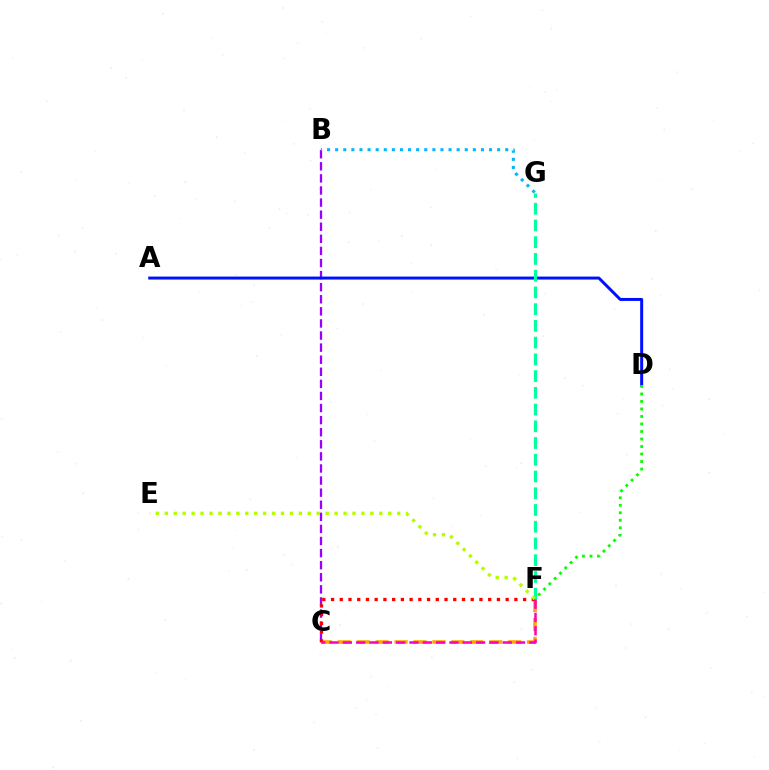{('C', 'F'): [{'color': '#ffa500', 'line_style': 'dashed', 'thickness': 2.57}, {'color': '#ff0000', 'line_style': 'dotted', 'thickness': 2.37}, {'color': '#ff00bd', 'line_style': 'dashed', 'thickness': 1.81}], ('B', 'C'): [{'color': '#9b00ff', 'line_style': 'dashed', 'thickness': 1.64}], ('B', 'G'): [{'color': '#00b5ff', 'line_style': 'dotted', 'thickness': 2.2}], ('A', 'D'): [{'color': '#0010ff', 'line_style': 'solid', 'thickness': 2.15}], ('F', 'G'): [{'color': '#00ff9d', 'line_style': 'dashed', 'thickness': 2.27}], ('E', 'F'): [{'color': '#b3ff00', 'line_style': 'dotted', 'thickness': 2.43}], ('D', 'F'): [{'color': '#08ff00', 'line_style': 'dotted', 'thickness': 2.04}]}